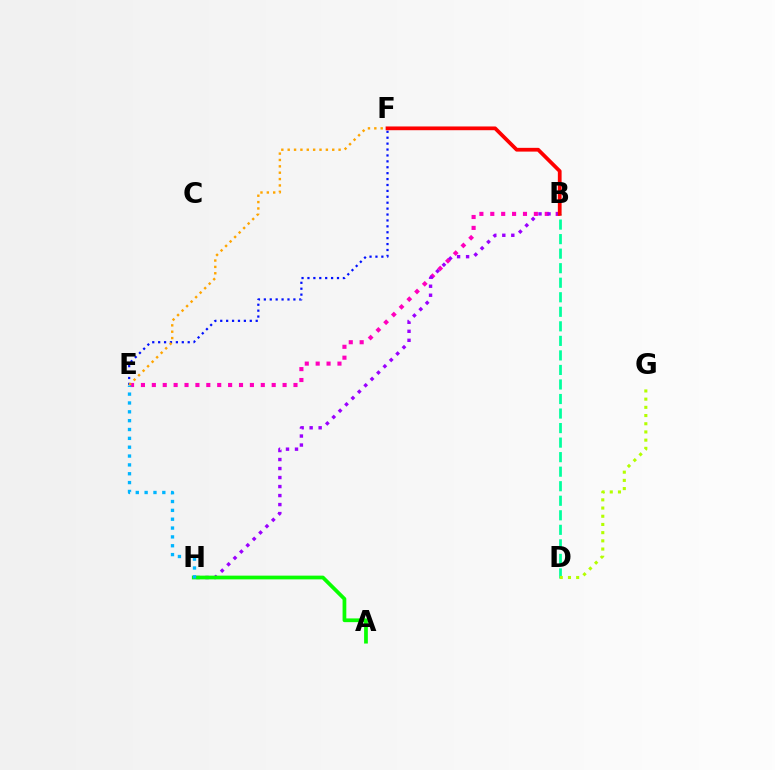{('E', 'F'): [{'color': '#0010ff', 'line_style': 'dotted', 'thickness': 1.61}, {'color': '#ffa500', 'line_style': 'dotted', 'thickness': 1.73}], ('B', 'E'): [{'color': '#ff00bd', 'line_style': 'dotted', 'thickness': 2.96}], ('B', 'H'): [{'color': '#9b00ff', 'line_style': 'dotted', 'thickness': 2.45}], ('B', 'D'): [{'color': '#00ff9d', 'line_style': 'dashed', 'thickness': 1.97}], ('A', 'H'): [{'color': '#08ff00', 'line_style': 'solid', 'thickness': 2.69}], ('D', 'G'): [{'color': '#b3ff00', 'line_style': 'dotted', 'thickness': 2.23}], ('B', 'F'): [{'color': '#ff0000', 'line_style': 'solid', 'thickness': 2.7}], ('E', 'H'): [{'color': '#00b5ff', 'line_style': 'dotted', 'thickness': 2.4}]}